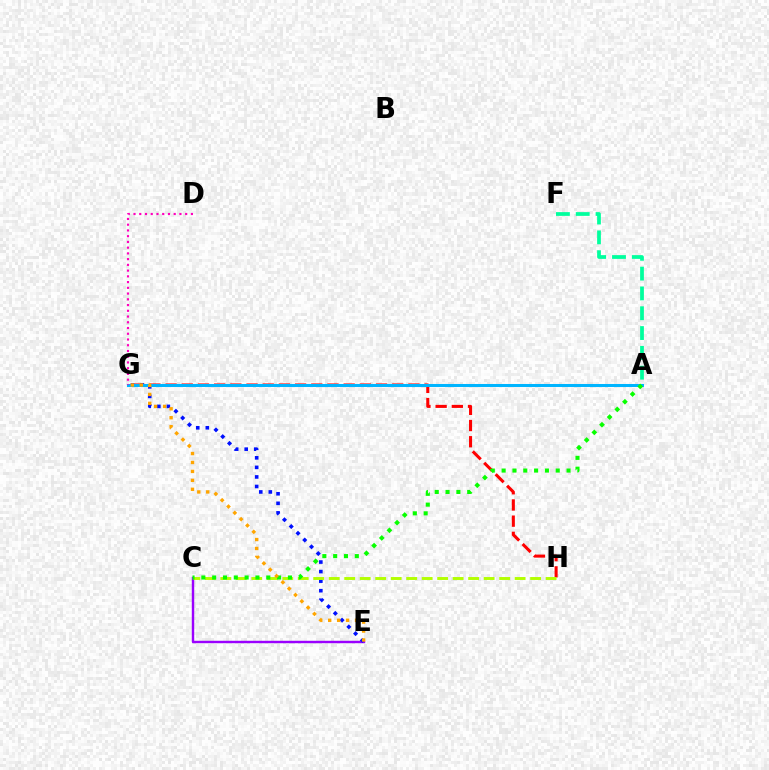{('G', 'H'): [{'color': '#ff0000', 'line_style': 'dashed', 'thickness': 2.2}], ('C', 'E'): [{'color': '#9b00ff', 'line_style': 'solid', 'thickness': 1.75}], ('E', 'G'): [{'color': '#0010ff', 'line_style': 'dotted', 'thickness': 2.6}, {'color': '#ffa500', 'line_style': 'dotted', 'thickness': 2.43}], ('A', 'G'): [{'color': '#00b5ff', 'line_style': 'solid', 'thickness': 2.18}], ('D', 'G'): [{'color': '#ff00bd', 'line_style': 'dotted', 'thickness': 1.56}], ('A', 'F'): [{'color': '#00ff9d', 'line_style': 'dashed', 'thickness': 2.69}], ('C', 'H'): [{'color': '#b3ff00', 'line_style': 'dashed', 'thickness': 2.1}], ('A', 'C'): [{'color': '#08ff00', 'line_style': 'dotted', 'thickness': 2.94}]}